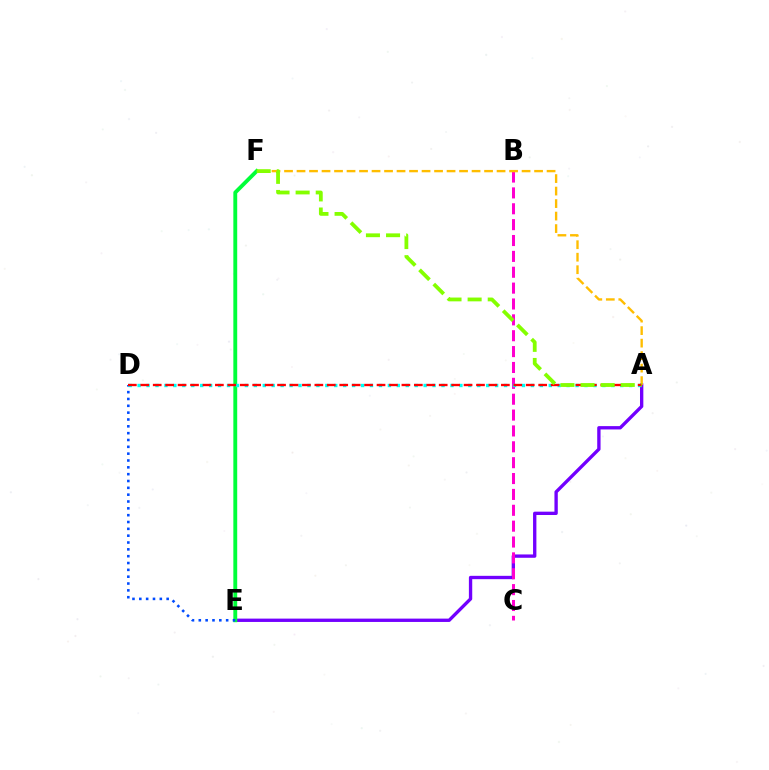{('A', 'E'): [{'color': '#7200ff', 'line_style': 'solid', 'thickness': 2.4}], ('B', 'C'): [{'color': '#ff00cf', 'line_style': 'dashed', 'thickness': 2.16}], ('E', 'F'): [{'color': '#00ff39', 'line_style': 'solid', 'thickness': 2.78}], ('D', 'E'): [{'color': '#004bff', 'line_style': 'dotted', 'thickness': 1.86}], ('A', 'D'): [{'color': '#00fff6', 'line_style': 'dotted', 'thickness': 2.43}, {'color': '#ff0000', 'line_style': 'dashed', 'thickness': 1.69}], ('A', 'F'): [{'color': '#ffbd00', 'line_style': 'dashed', 'thickness': 1.7}, {'color': '#84ff00', 'line_style': 'dashed', 'thickness': 2.73}]}